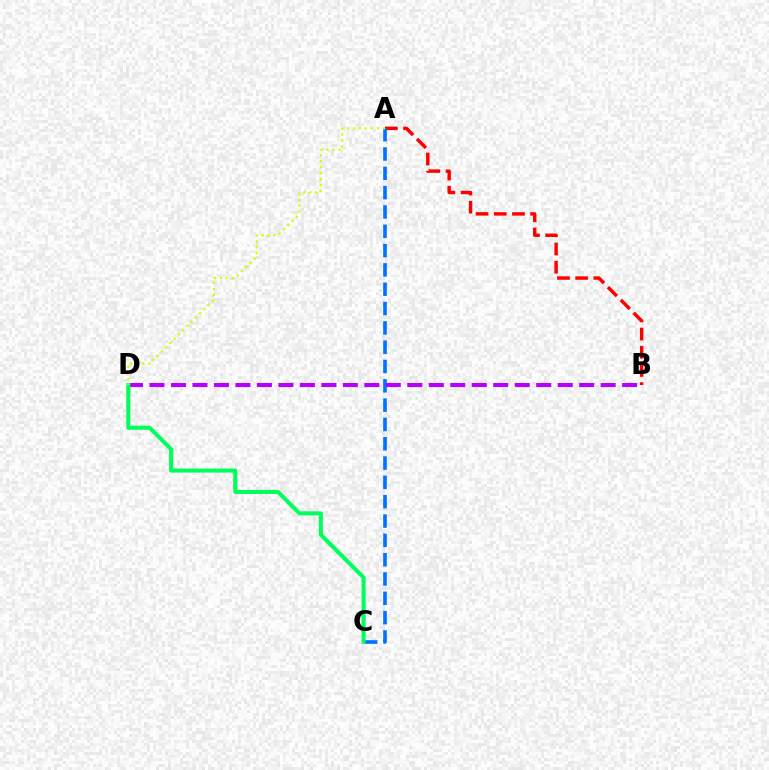{('A', 'B'): [{'color': '#ff0000', 'line_style': 'dashed', 'thickness': 2.47}], ('A', 'C'): [{'color': '#0074ff', 'line_style': 'dashed', 'thickness': 2.62}], ('B', 'D'): [{'color': '#b900ff', 'line_style': 'dashed', 'thickness': 2.92}], ('C', 'D'): [{'color': '#00ff5c', 'line_style': 'solid', 'thickness': 2.92}], ('A', 'D'): [{'color': '#d1ff00', 'line_style': 'dotted', 'thickness': 1.63}]}